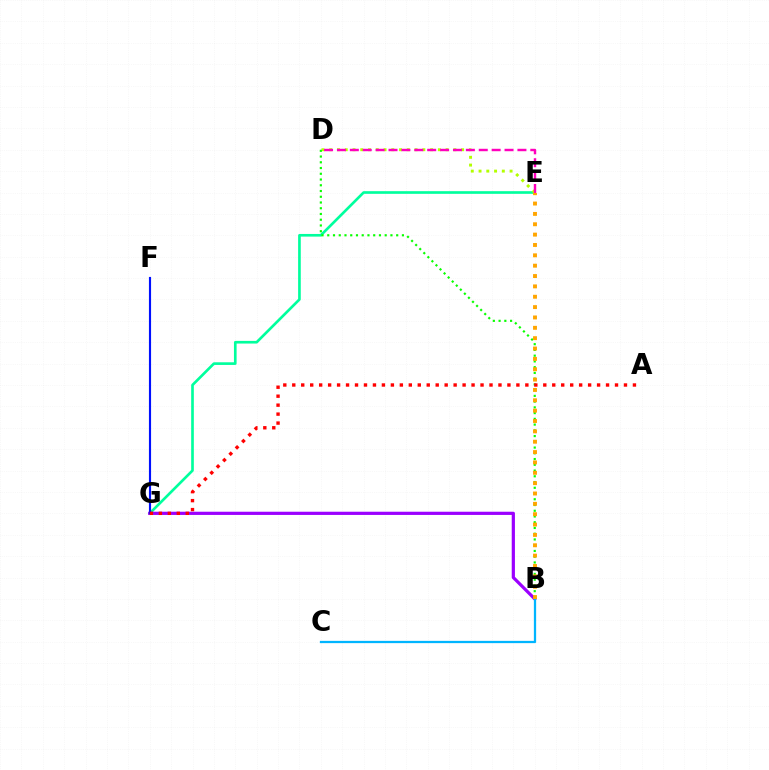{('E', 'G'): [{'color': '#00ff9d', 'line_style': 'solid', 'thickness': 1.91}], ('B', 'G'): [{'color': '#9b00ff', 'line_style': 'solid', 'thickness': 2.31}], ('F', 'G'): [{'color': '#0010ff', 'line_style': 'solid', 'thickness': 1.54}], ('B', 'C'): [{'color': '#00b5ff', 'line_style': 'solid', 'thickness': 1.63}], ('D', 'E'): [{'color': '#b3ff00', 'line_style': 'dotted', 'thickness': 2.11}, {'color': '#ff00bd', 'line_style': 'dashed', 'thickness': 1.75}], ('B', 'D'): [{'color': '#08ff00', 'line_style': 'dotted', 'thickness': 1.56}], ('A', 'G'): [{'color': '#ff0000', 'line_style': 'dotted', 'thickness': 2.44}], ('B', 'E'): [{'color': '#ffa500', 'line_style': 'dotted', 'thickness': 2.81}]}